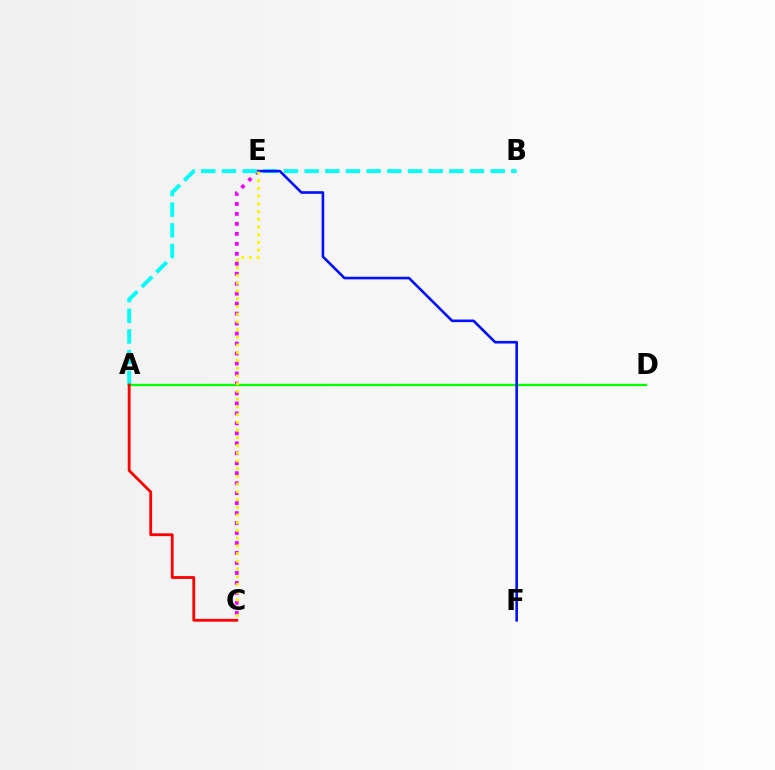{('C', 'E'): [{'color': '#ee00ff', 'line_style': 'dotted', 'thickness': 2.71}, {'color': '#fcf500', 'line_style': 'dotted', 'thickness': 2.1}], ('A', 'B'): [{'color': '#00fff6', 'line_style': 'dashed', 'thickness': 2.81}], ('A', 'D'): [{'color': '#08ff00', 'line_style': 'solid', 'thickness': 1.69}], ('E', 'F'): [{'color': '#0010ff', 'line_style': 'solid', 'thickness': 1.88}], ('A', 'C'): [{'color': '#ff0000', 'line_style': 'solid', 'thickness': 2.02}]}